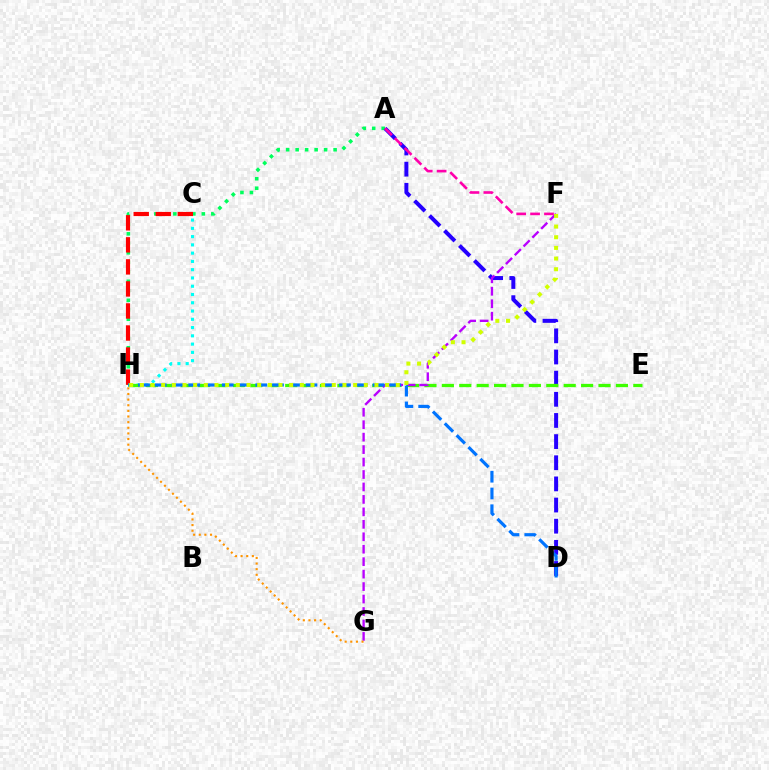{('A', 'H'): [{'color': '#00ff5c', 'line_style': 'dotted', 'thickness': 2.58}], ('A', 'D'): [{'color': '#2500ff', 'line_style': 'dashed', 'thickness': 2.87}], ('C', 'H'): [{'color': '#ff0000', 'line_style': 'dashed', 'thickness': 2.99}, {'color': '#00fff6', 'line_style': 'dotted', 'thickness': 2.25}], ('E', 'H'): [{'color': '#3dff00', 'line_style': 'dashed', 'thickness': 2.36}], ('F', 'G'): [{'color': '#b900ff', 'line_style': 'dashed', 'thickness': 1.69}], ('D', 'H'): [{'color': '#0074ff', 'line_style': 'dashed', 'thickness': 2.28}], ('A', 'F'): [{'color': '#ff00ac', 'line_style': 'dashed', 'thickness': 1.89}], ('F', 'H'): [{'color': '#d1ff00', 'line_style': 'dotted', 'thickness': 2.9}], ('G', 'H'): [{'color': '#ff9400', 'line_style': 'dotted', 'thickness': 1.53}]}